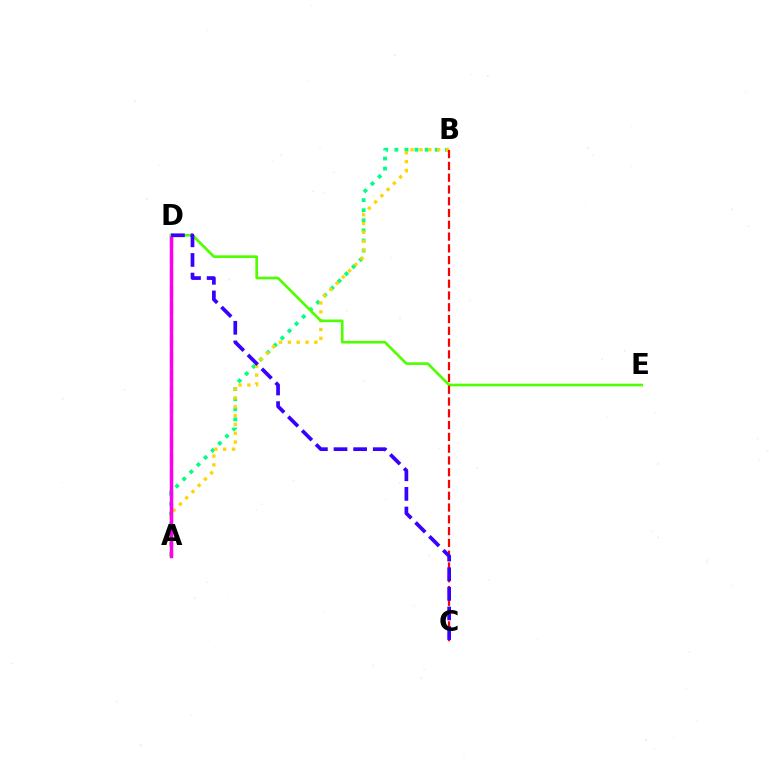{('A', 'D'): [{'color': '#009eff', 'line_style': 'dashed', 'thickness': 2.27}, {'color': '#ff00ed', 'line_style': 'solid', 'thickness': 2.49}], ('A', 'B'): [{'color': '#00ff86', 'line_style': 'dotted', 'thickness': 2.74}, {'color': '#ffd500', 'line_style': 'dotted', 'thickness': 2.4}], ('D', 'E'): [{'color': '#4fff00', 'line_style': 'solid', 'thickness': 1.92}], ('B', 'C'): [{'color': '#ff0000', 'line_style': 'dashed', 'thickness': 1.6}], ('C', 'D'): [{'color': '#3700ff', 'line_style': 'dashed', 'thickness': 2.66}]}